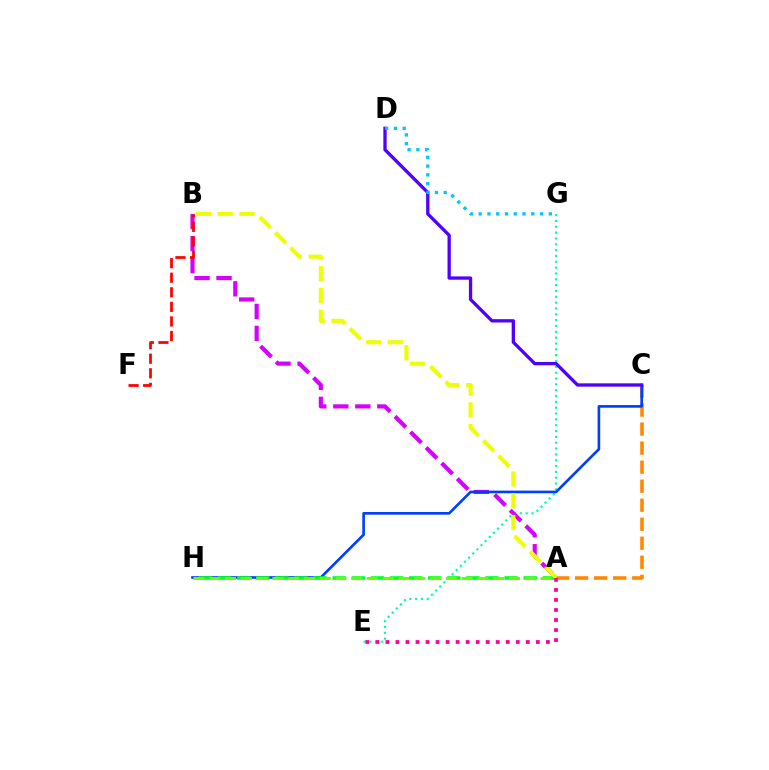{('E', 'G'): [{'color': '#00ffaf', 'line_style': 'dotted', 'thickness': 1.59}], ('A', 'C'): [{'color': '#ff8800', 'line_style': 'dashed', 'thickness': 2.58}], ('A', 'B'): [{'color': '#d600ff', 'line_style': 'dashed', 'thickness': 2.99}, {'color': '#eeff00', 'line_style': 'dashed', 'thickness': 2.95}], ('B', 'F'): [{'color': '#ff0000', 'line_style': 'dashed', 'thickness': 1.98}], ('C', 'H'): [{'color': '#003fff', 'line_style': 'solid', 'thickness': 1.91}], ('A', 'H'): [{'color': '#00ff27', 'line_style': 'dashed', 'thickness': 2.59}, {'color': '#66ff00', 'line_style': 'dashed', 'thickness': 2.14}], ('C', 'D'): [{'color': '#4f00ff', 'line_style': 'solid', 'thickness': 2.38}], ('D', 'G'): [{'color': '#00c7ff', 'line_style': 'dotted', 'thickness': 2.38}], ('A', 'E'): [{'color': '#ff00a0', 'line_style': 'dotted', 'thickness': 2.73}]}